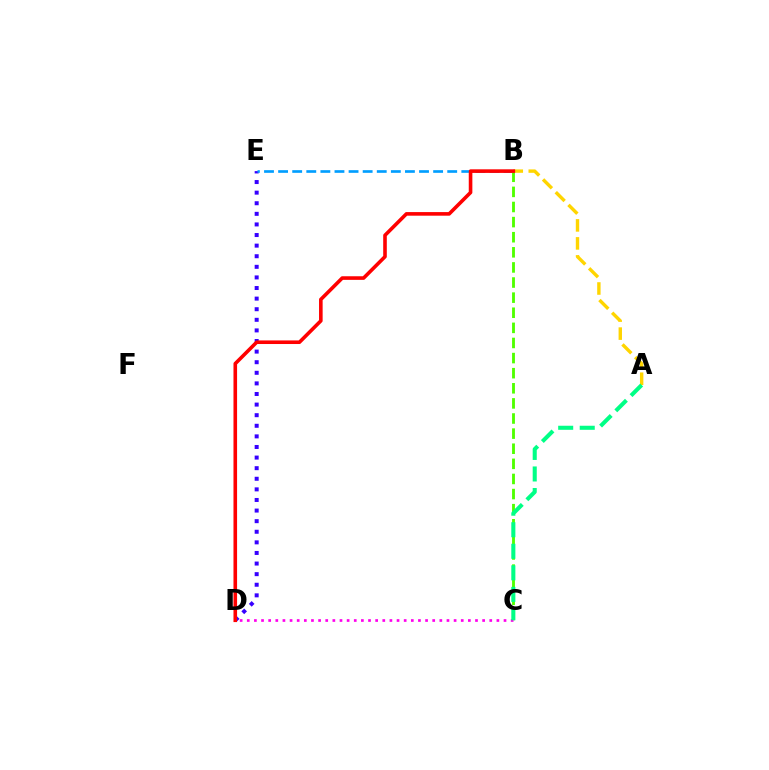{('D', 'E'): [{'color': '#3700ff', 'line_style': 'dotted', 'thickness': 2.88}], ('A', 'B'): [{'color': '#ffd500', 'line_style': 'dashed', 'thickness': 2.44}], ('B', 'E'): [{'color': '#009eff', 'line_style': 'dashed', 'thickness': 1.91}], ('B', 'C'): [{'color': '#4fff00', 'line_style': 'dashed', 'thickness': 2.05}], ('B', 'D'): [{'color': '#ff0000', 'line_style': 'solid', 'thickness': 2.6}], ('C', 'D'): [{'color': '#ff00ed', 'line_style': 'dotted', 'thickness': 1.94}], ('A', 'C'): [{'color': '#00ff86', 'line_style': 'dashed', 'thickness': 2.93}]}